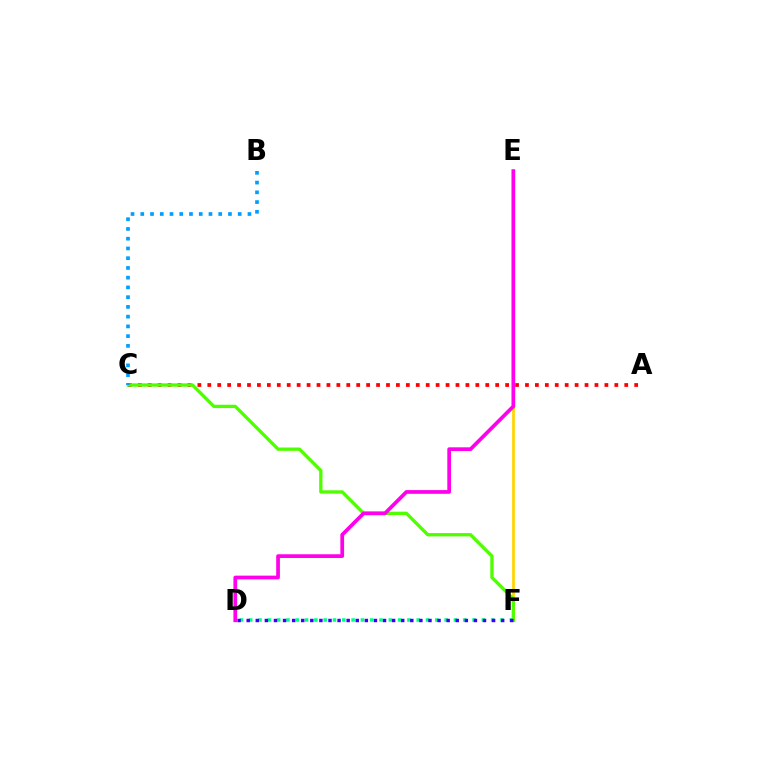{('E', 'F'): [{'color': '#ffd500', 'line_style': 'solid', 'thickness': 1.97}], ('D', 'F'): [{'color': '#00ff86', 'line_style': 'dotted', 'thickness': 2.53}, {'color': '#3700ff', 'line_style': 'dotted', 'thickness': 2.47}], ('A', 'C'): [{'color': '#ff0000', 'line_style': 'dotted', 'thickness': 2.7}], ('C', 'F'): [{'color': '#4fff00', 'line_style': 'solid', 'thickness': 2.39}], ('D', 'E'): [{'color': '#ff00ed', 'line_style': 'solid', 'thickness': 2.68}], ('B', 'C'): [{'color': '#009eff', 'line_style': 'dotted', 'thickness': 2.65}]}